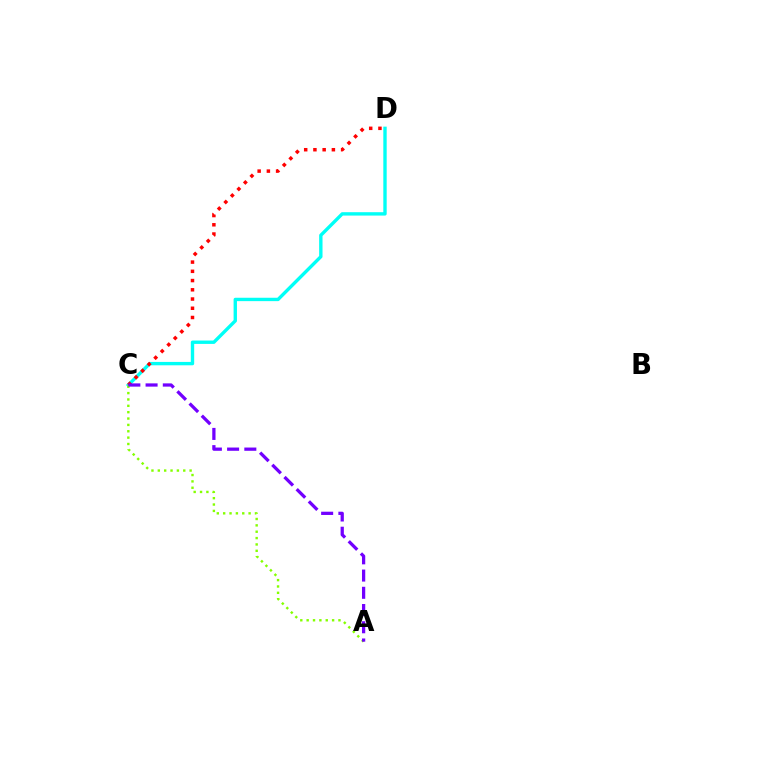{('C', 'D'): [{'color': '#00fff6', 'line_style': 'solid', 'thickness': 2.43}, {'color': '#ff0000', 'line_style': 'dotted', 'thickness': 2.51}], ('A', 'C'): [{'color': '#84ff00', 'line_style': 'dotted', 'thickness': 1.73}, {'color': '#7200ff', 'line_style': 'dashed', 'thickness': 2.34}]}